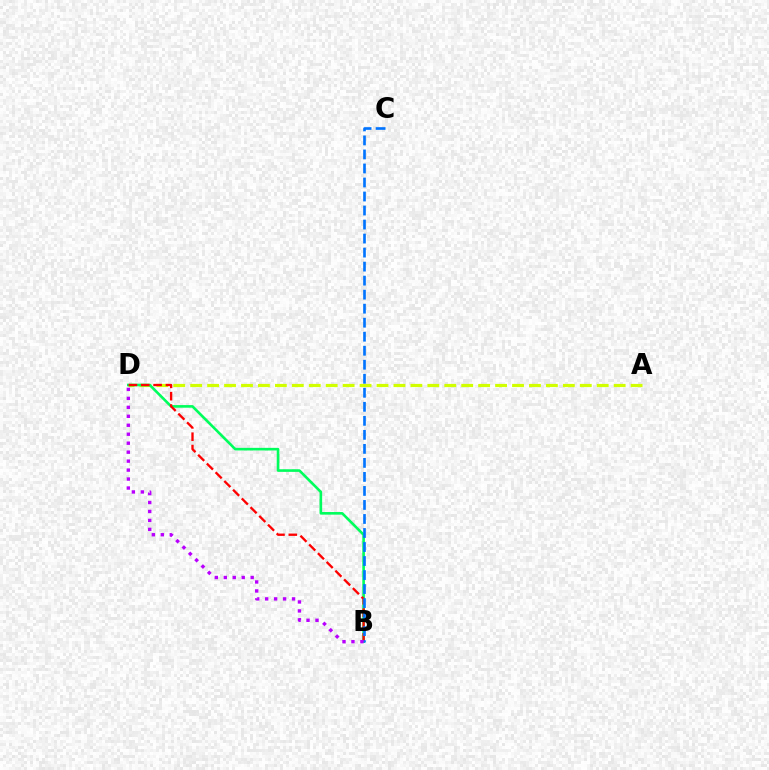{('A', 'D'): [{'color': '#d1ff00', 'line_style': 'dashed', 'thickness': 2.3}], ('B', 'D'): [{'color': '#00ff5c', 'line_style': 'solid', 'thickness': 1.89}, {'color': '#ff0000', 'line_style': 'dashed', 'thickness': 1.68}, {'color': '#b900ff', 'line_style': 'dotted', 'thickness': 2.44}], ('B', 'C'): [{'color': '#0074ff', 'line_style': 'dashed', 'thickness': 1.9}]}